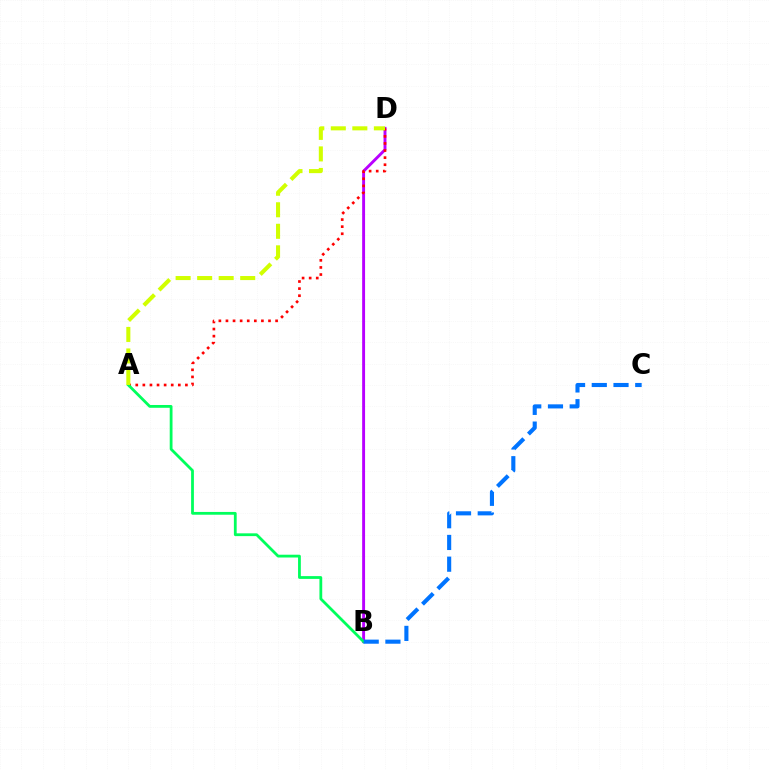{('B', 'D'): [{'color': '#b900ff', 'line_style': 'solid', 'thickness': 2.09}], ('A', 'D'): [{'color': '#ff0000', 'line_style': 'dotted', 'thickness': 1.93}, {'color': '#d1ff00', 'line_style': 'dashed', 'thickness': 2.92}], ('A', 'B'): [{'color': '#00ff5c', 'line_style': 'solid', 'thickness': 2.01}], ('B', 'C'): [{'color': '#0074ff', 'line_style': 'dashed', 'thickness': 2.95}]}